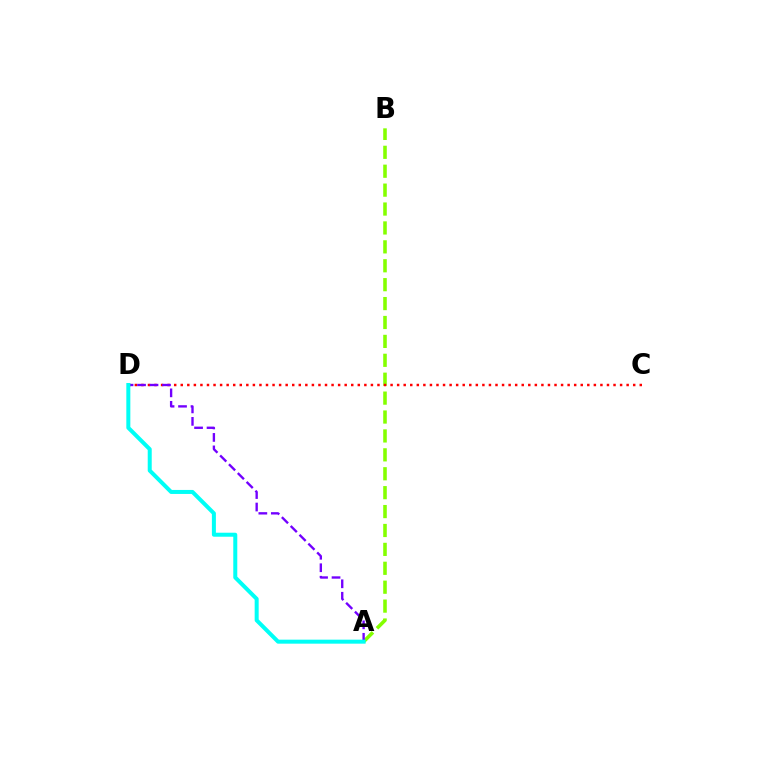{('A', 'B'): [{'color': '#84ff00', 'line_style': 'dashed', 'thickness': 2.57}], ('C', 'D'): [{'color': '#ff0000', 'line_style': 'dotted', 'thickness': 1.78}], ('A', 'D'): [{'color': '#7200ff', 'line_style': 'dashed', 'thickness': 1.7}, {'color': '#00fff6', 'line_style': 'solid', 'thickness': 2.88}]}